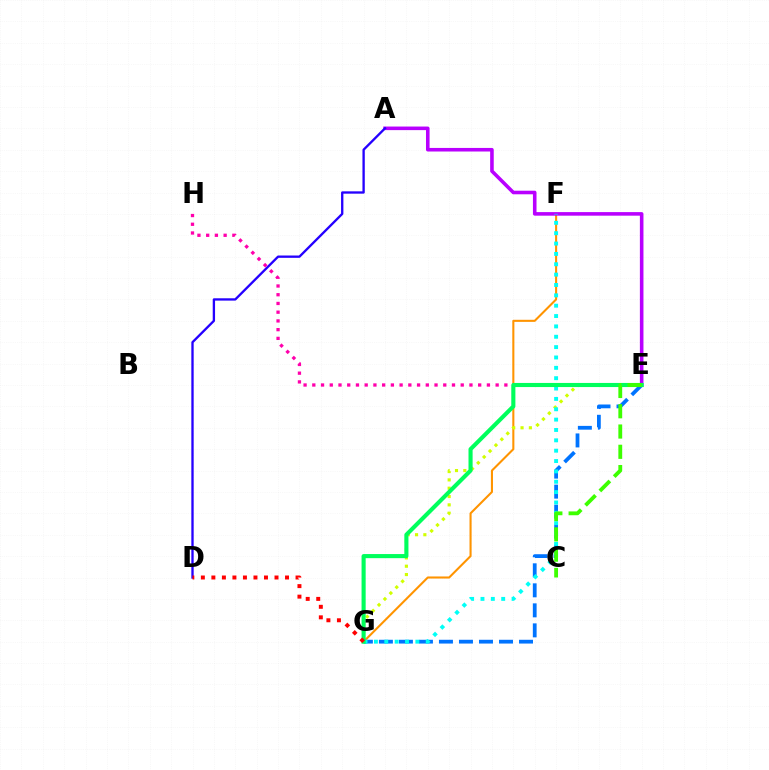{('E', 'G'): [{'color': '#0074ff', 'line_style': 'dashed', 'thickness': 2.72}, {'color': '#d1ff00', 'line_style': 'dotted', 'thickness': 2.26}, {'color': '#00ff5c', 'line_style': 'solid', 'thickness': 2.96}], ('F', 'G'): [{'color': '#ff9400', 'line_style': 'solid', 'thickness': 1.5}, {'color': '#00fff6', 'line_style': 'dotted', 'thickness': 2.81}], ('A', 'E'): [{'color': '#b900ff', 'line_style': 'solid', 'thickness': 2.58}], ('A', 'D'): [{'color': '#2500ff', 'line_style': 'solid', 'thickness': 1.68}], ('E', 'H'): [{'color': '#ff00ac', 'line_style': 'dotted', 'thickness': 2.37}], ('D', 'G'): [{'color': '#ff0000', 'line_style': 'dotted', 'thickness': 2.86}], ('C', 'E'): [{'color': '#3dff00', 'line_style': 'dashed', 'thickness': 2.75}]}